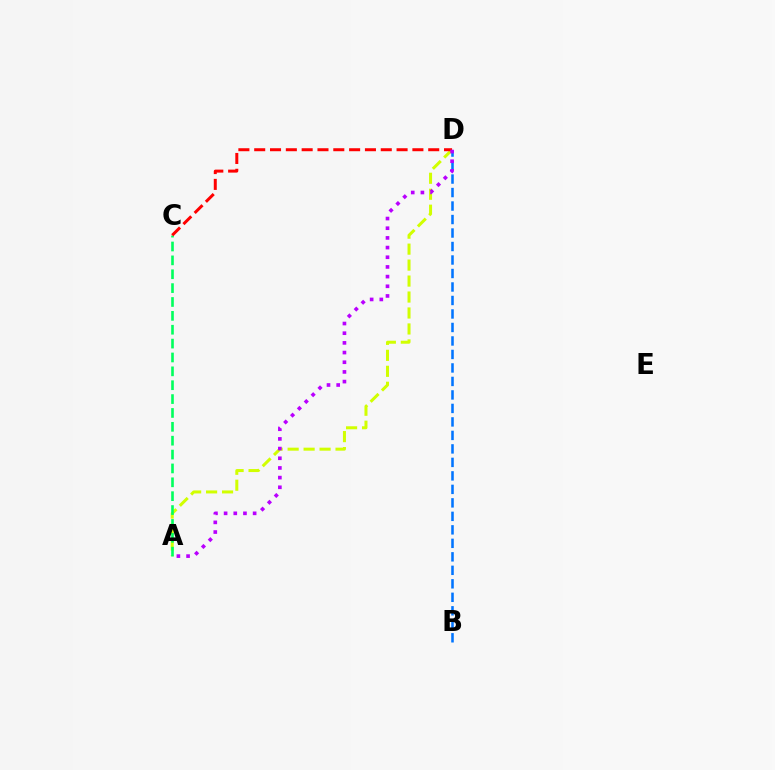{('B', 'D'): [{'color': '#0074ff', 'line_style': 'dashed', 'thickness': 1.83}], ('A', 'D'): [{'color': '#d1ff00', 'line_style': 'dashed', 'thickness': 2.17}, {'color': '#b900ff', 'line_style': 'dotted', 'thickness': 2.63}], ('A', 'C'): [{'color': '#00ff5c', 'line_style': 'dashed', 'thickness': 1.88}], ('C', 'D'): [{'color': '#ff0000', 'line_style': 'dashed', 'thickness': 2.15}]}